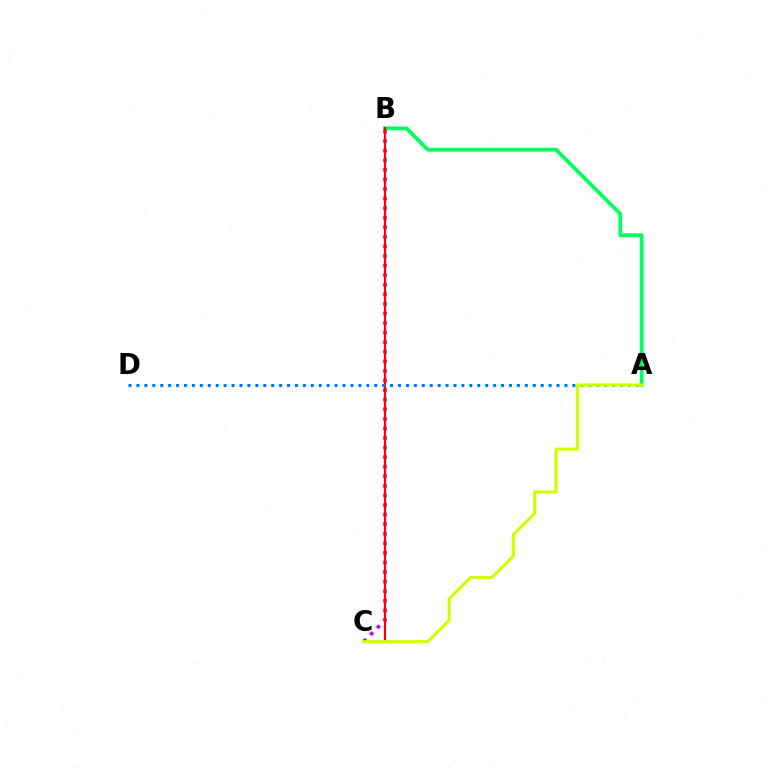{('A', 'B'): [{'color': '#00ff5c', 'line_style': 'solid', 'thickness': 2.72}], ('B', 'C'): [{'color': '#b900ff', 'line_style': 'dotted', 'thickness': 2.6}, {'color': '#ff0000', 'line_style': 'solid', 'thickness': 1.57}], ('A', 'D'): [{'color': '#0074ff', 'line_style': 'dotted', 'thickness': 2.15}], ('A', 'C'): [{'color': '#d1ff00', 'line_style': 'solid', 'thickness': 2.26}]}